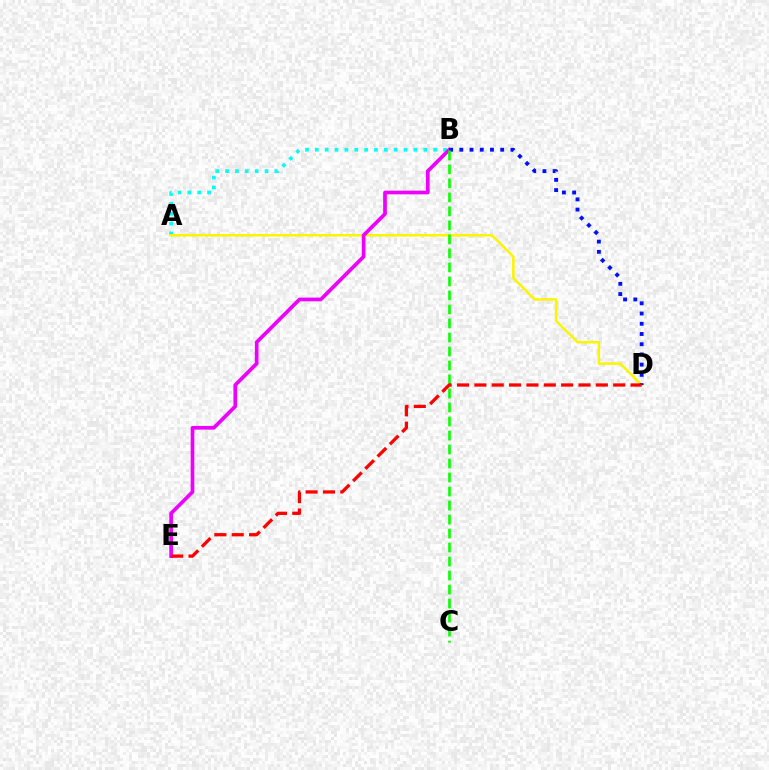{('A', 'B'): [{'color': '#00fff6', 'line_style': 'dotted', 'thickness': 2.68}], ('A', 'D'): [{'color': '#fcf500', 'line_style': 'solid', 'thickness': 1.82}], ('B', 'E'): [{'color': '#ee00ff', 'line_style': 'solid', 'thickness': 2.66}], ('B', 'D'): [{'color': '#0010ff', 'line_style': 'dotted', 'thickness': 2.78}], ('B', 'C'): [{'color': '#08ff00', 'line_style': 'dashed', 'thickness': 1.9}], ('D', 'E'): [{'color': '#ff0000', 'line_style': 'dashed', 'thickness': 2.36}]}